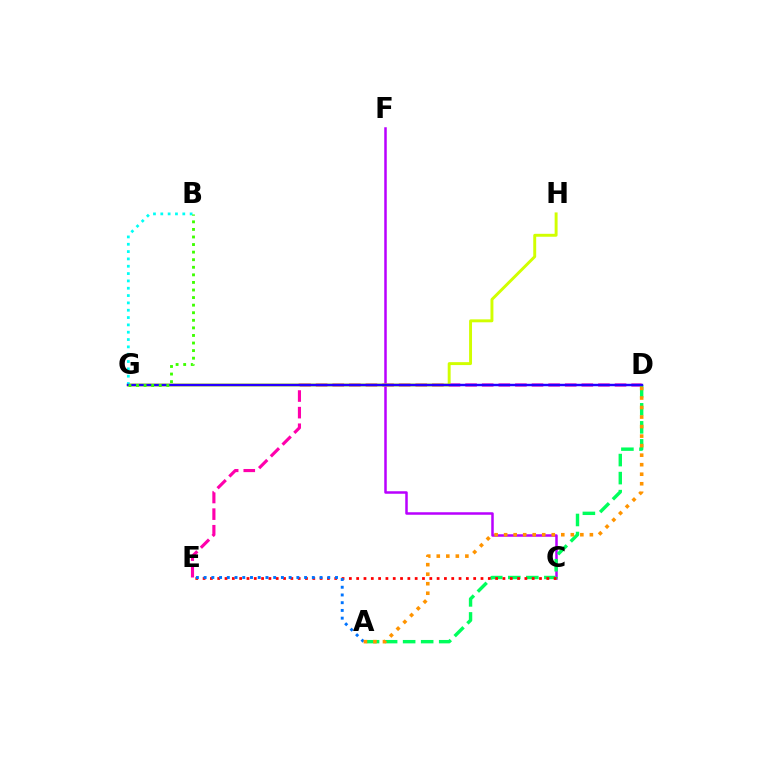{('D', 'E'): [{'color': '#ff00ac', 'line_style': 'dashed', 'thickness': 2.26}], ('C', 'F'): [{'color': '#b900ff', 'line_style': 'solid', 'thickness': 1.81}], ('G', 'H'): [{'color': '#d1ff00', 'line_style': 'solid', 'thickness': 2.11}], ('B', 'G'): [{'color': '#00fff6', 'line_style': 'dotted', 'thickness': 1.99}, {'color': '#3dff00', 'line_style': 'dotted', 'thickness': 2.06}], ('A', 'D'): [{'color': '#00ff5c', 'line_style': 'dashed', 'thickness': 2.45}, {'color': '#ff9400', 'line_style': 'dotted', 'thickness': 2.59}], ('D', 'G'): [{'color': '#2500ff', 'line_style': 'solid', 'thickness': 1.76}], ('C', 'E'): [{'color': '#ff0000', 'line_style': 'dotted', 'thickness': 1.99}], ('A', 'E'): [{'color': '#0074ff', 'line_style': 'dotted', 'thickness': 2.1}]}